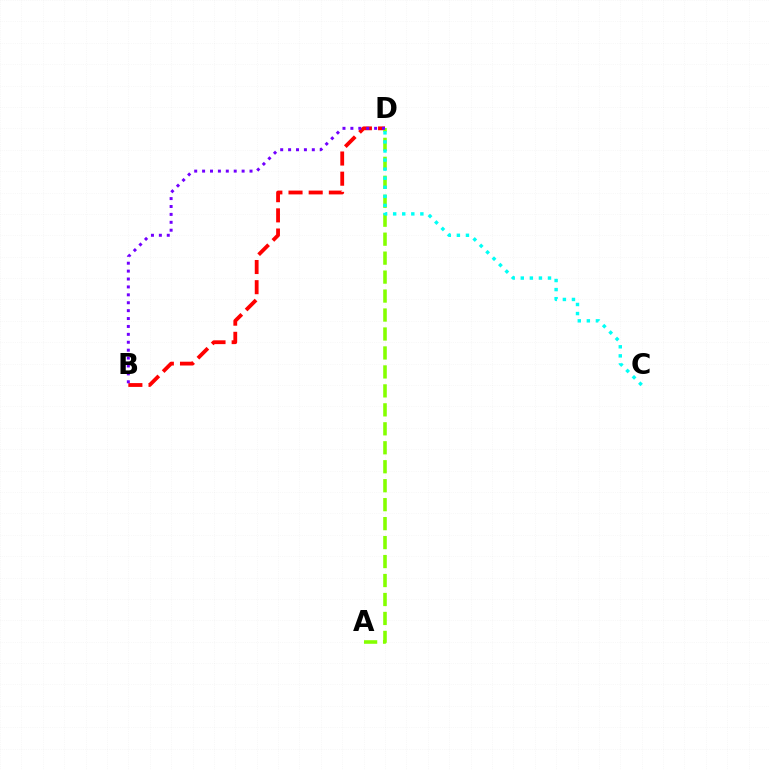{('B', 'D'): [{'color': '#ff0000', 'line_style': 'dashed', 'thickness': 2.74}, {'color': '#7200ff', 'line_style': 'dotted', 'thickness': 2.15}], ('A', 'D'): [{'color': '#84ff00', 'line_style': 'dashed', 'thickness': 2.58}], ('C', 'D'): [{'color': '#00fff6', 'line_style': 'dotted', 'thickness': 2.46}]}